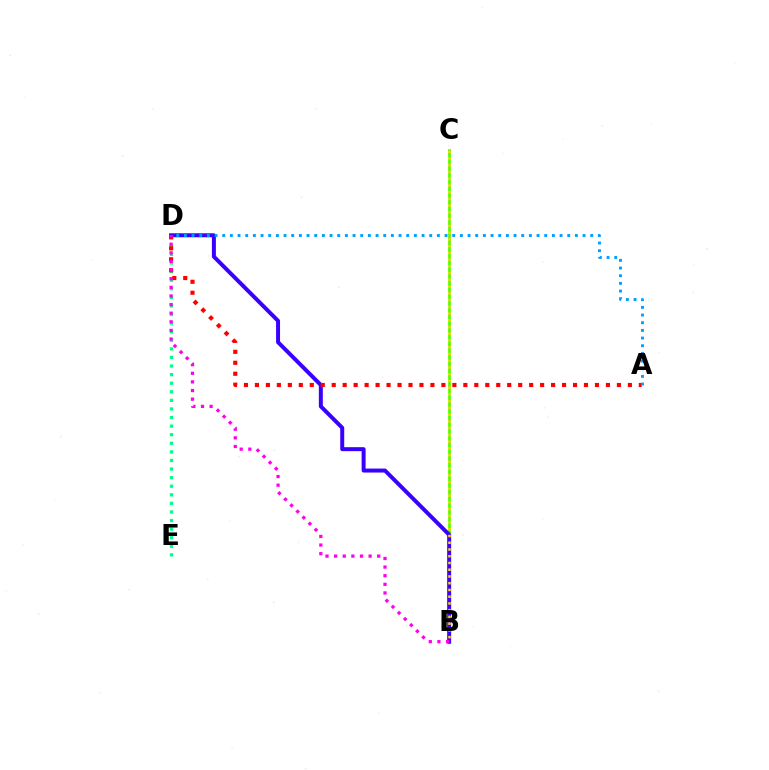{('D', 'E'): [{'color': '#00ff86', 'line_style': 'dotted', 'thickness': 2.33}], ('B', 'C'): [{'color': '#4fff00', 'line_style': 'solid', 'thickness': 1.94}, {'color': '#ffd500', 'line_style': 'dotted', 'thickness': 1.83}], ('B', 'D'): [{'color': '#3700ff', 'line_style': 'solid', 'thickness': 2.86}, {'color': '#ff00ed', 'line_style': 'dotted', 'thickness': 2.34}], ('A', 'D'): [{'color': '#ff0000', 'line_style': 'dotted', 'thickness': 2.98}, {'color': '#009eff', 'line_style': 'dotted', 'thickness': 2.08}]}